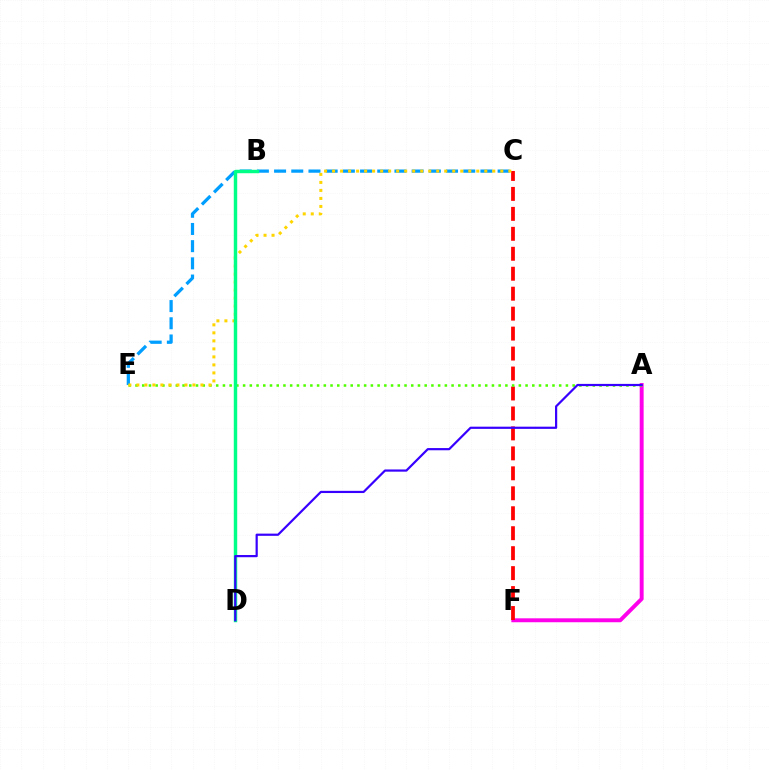{('A', 'F'): [{'color': '#ff00ed', 'line_style': 'solid', 'thickness': 2.83}], ('C', 'F'): [{'color': '#ff0000', 'line_style': 'dashed', 'thickness': 2.71}], ('C', 'E'): [{'color': '#009eff', 'line_style': 'dashed', 'thickness': 2.34}, {'color': '#ffd500', 'line_style': 'dotted', 'thickness': 2.18}], ('A', 'E'): [{'color': '#4fff00', 'line_style': 'dotted', 'thickness': 1.83}], ('B', 'D'): [{'color': '#00ff86', 'line_style': 'solid', 'thickness': 2.47}], ('A', 'D'): [{'color': '#3700ff', 'line_style': 'solid', 'thickness': 1.58}]}